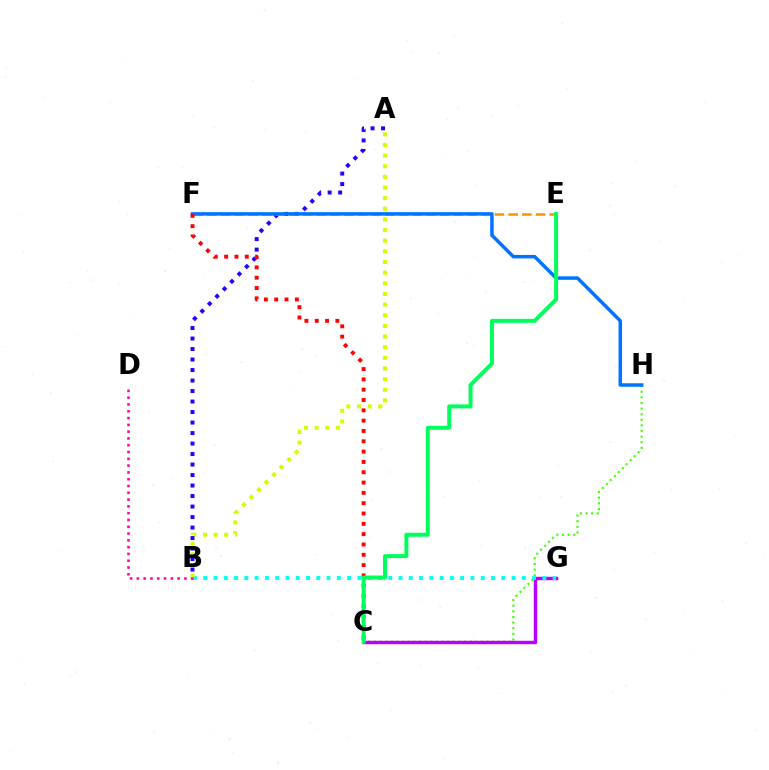{('C', 'H'): [{'color': '#3dff00', 'line_style': 'dotted', 'thickness': 1.53}], ('C', 'G'): [{'color': '#b900ff', 'line_style': 'solid', 'thickness': 2.48}], ('B', 'G'): [{'color': '#00fff6', 'line_style': 'dotted', 'thickness': 2.79}], ('A', 'B'): [{'color': '#d1ff00', 'line_style': 'dotted', 'thickness': 2.89}, {'color': '#2500ff', 'line_style': 'dotted', 'thickness': 2.85}], ('E', 'F'): [{'color': '#ff9400', 'line_style': 'dashed', 'thickness': 1.86}], ('F', 'H'): [{'color': '#0074ff', 'line_style': 'solid', 'thickness': 2.51}], ('C', 'F'): [{'color': '#ff0000', 'line_style': 'dotted', 'thickness': 2.8}], ('B', 'D'): [{'color': '#ff00ac', 'line_style': 'dotted', 'thickness': 1.85}], ('C', 'E'): [{'color': '#00ff5c', 'line_style': 'solid', 'thickness': 2.87}]}